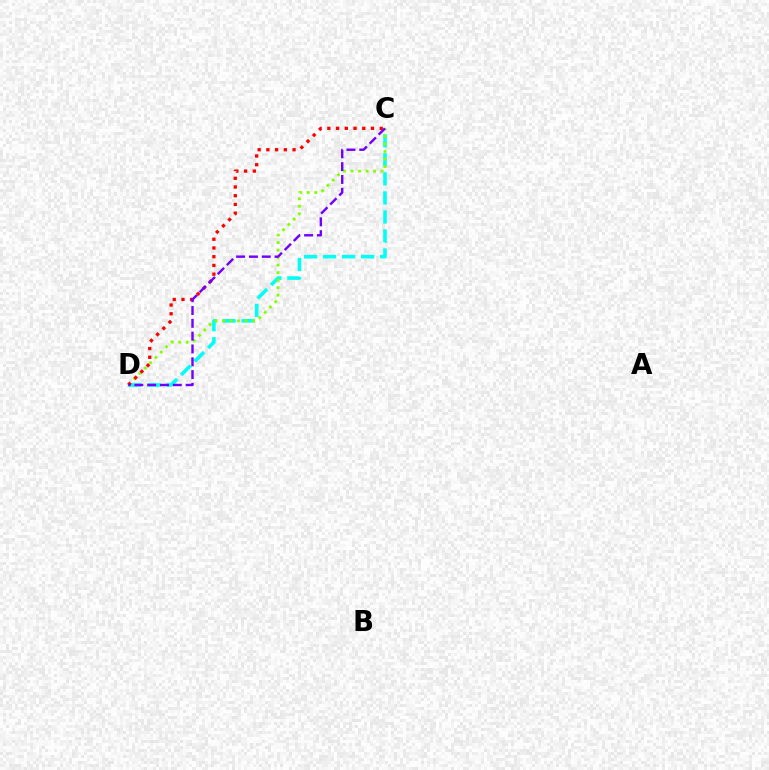{('C', 'D'): [{'color': '#00fff6', 'line_style': 'dashed', 'thickness': 2.58}, {'color': '#84ff00', 'line_style': 'dotted', 'thickness': 2.04}, {'color': '#ff0000', 'line_style': 'dotted', 'thickness': 2.37}, {'color': '#7200ff', 'line_style': 'dashed', 'thickness': 1.74}]}